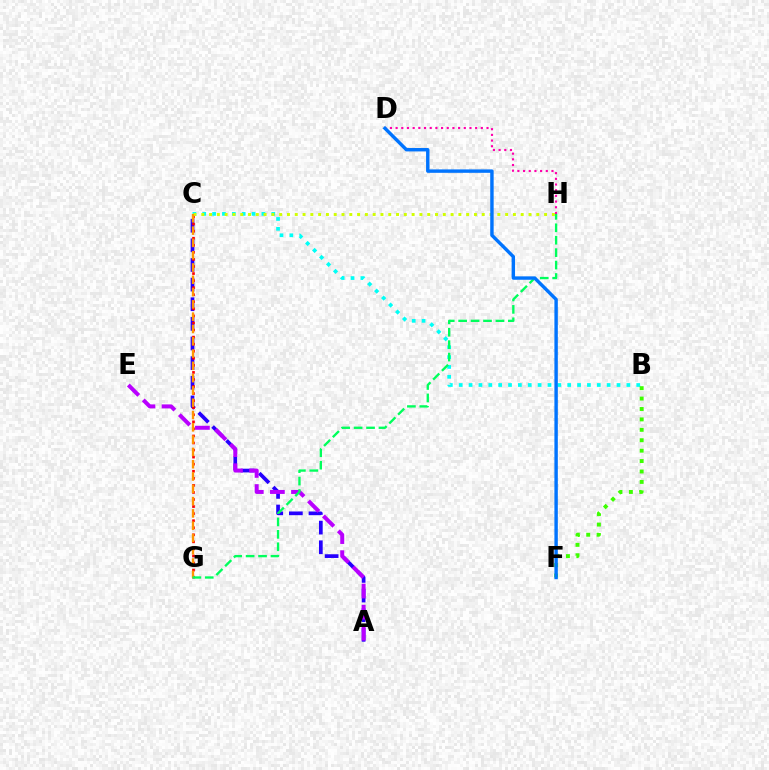{('A', 'C'): [{'color': '#2500ff', 'line_style': 'dashed', 'thickness': 2.67}], ('A', 'E'): [{'color': '#b900ff', 'line_style': 'dashed', 'thickness': 2.87}], ('B', 'C'): [{'color': '#00fff6', 'line_style': 'dotted', 'thickness': 2.68}], ('C', 'G'): [{'color': '#ff0000', 'line_style': 'dotted', 'thickness': 1.92}, {'color': '#ff9400', 'line_style': 'dashed', 'thickness': 1.67}], ('C', 'H'): [{'color': '#d1ff00', 'line_style': 'dotted', 'thickness': 2.12}], ('B', 'F'): [{'color': '#3dff00', 'line_style': 'dotted', 'thickness': 2.83}], ('G', 'H'): [{'color': '#00ff5c', 'line_style': 'dashed', 'thickness': 1.69}], ('D', 'H'): [{'color': '#ff00ac', 'line_style': 'dotted', 'thickness': 1.54}], ('D', 'F'): [{'color': '#0074ff', 'line_style': 'solid', 'thickness': 2.46}]}